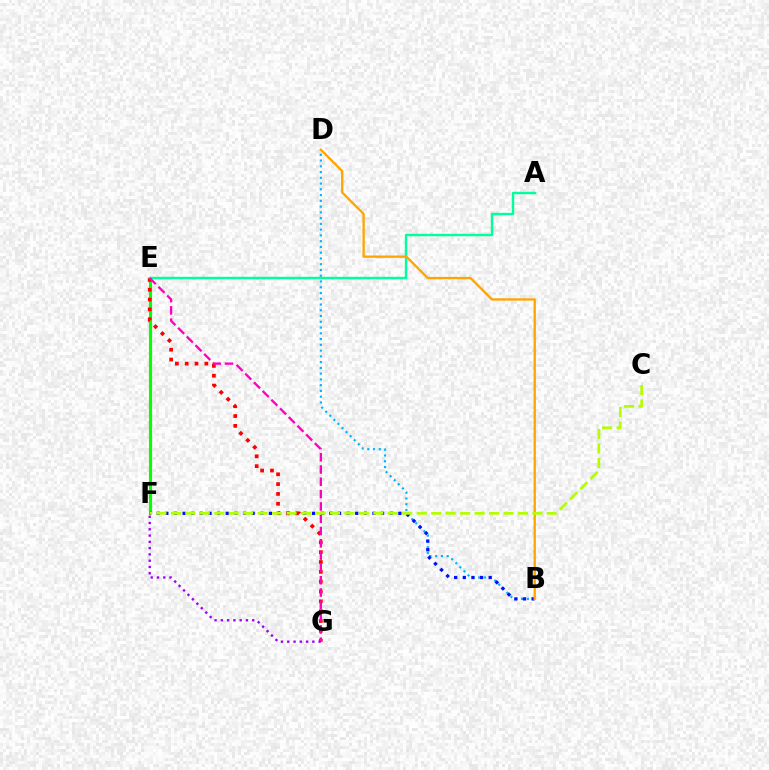{('F', 'G'): [{'color': '#9b00ff', 'line_style': 'dotted', 'thickness': 1.7}], ('B', 'D'): [{'color': '#00b5ff', 'line_style': 'dotted', 'thickness': 1.56}, {'color': '#ffa500', 'line_style': 'solid', 'thickness': 1.67}], ('E', 'F'): [{'color': '#08ff00', 'line_style': 'solid', 'thickness': 2.24}], ('B', 'F'): [{'color': '#0010ff', 'line_style': 'dotted', 'thickness': 2.34}], ('E', 'G'): [{'color': '#ff0000', 'line_style': 'dotted', 'thickness': 2.67}, {'color': '#ff00bd', 'line_style': 'dashed', 'thickness': 1.67}], ('A', 'E'): [{'color': '#00ff9d', 'line_style': 'solid', 'thickness': 1.74}], ('C', 'F'): [{'color': '#b3ff00', 'line_style': 'dashed', 'thickness': 1.96}]}